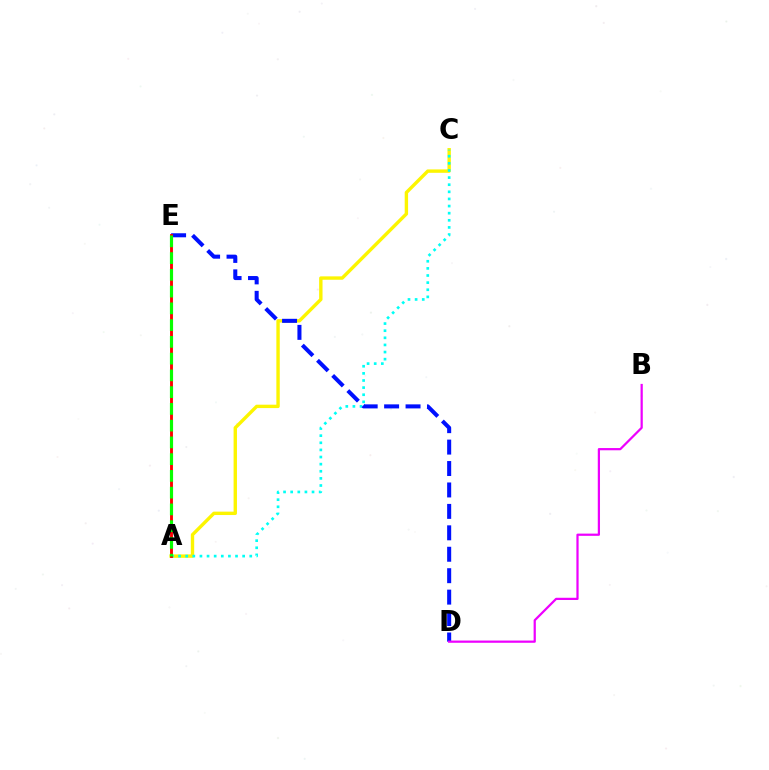{('A', 'C'): [{'color': '#fcf500', 'line_style': 'solid', 'thickness': 2.44}, {'color': '#00fff6', 'line_style': 'dotted', 'thickness': 1.93}], ('D', 'E'): [{'color': '#0010ff', 'line_style': 'dashed', 'thickness': 2.91}], ('B', 'D'): [{'color': '#ee00ff', 'line_style': 'solid', 'thickness': 1.6}], ('A', 'E'): [{'color': '#ff0000', 'line_style': 'solid', 'thickness': 2.07}, {'color': '#08ff00', 'line_style': 'dashed', 'thickness': 2.28}]}